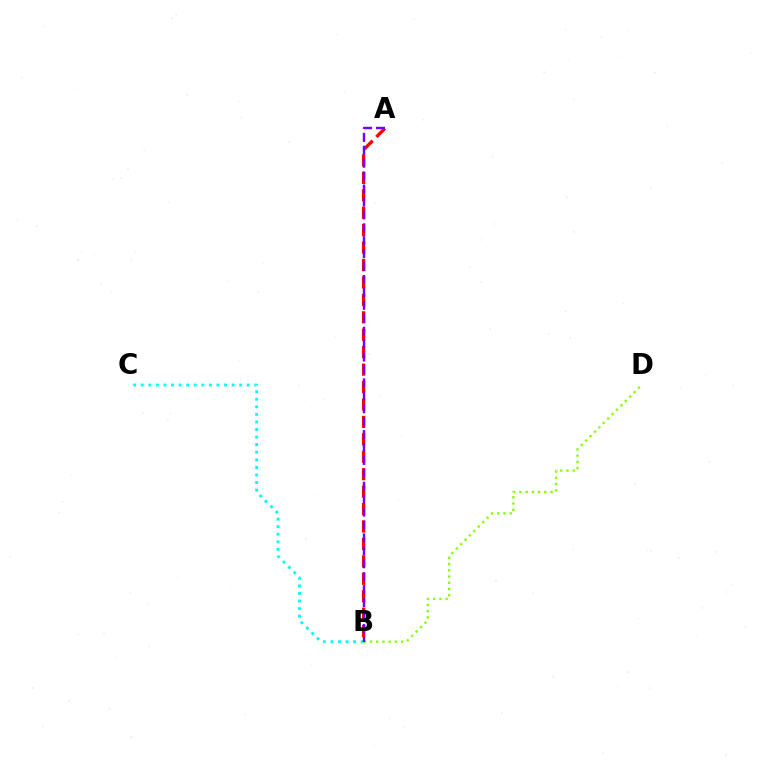{('A', 'B'): [{'color': '#ff0000', 'line_style': 'dashed', 'thickness': 2.37}, {'color': '#7200ff', 'line_style': 'dashed', 'thickness': 1.76}], ('B', 'D'): [{'color': '#84ff00', 'line_style': 'dotted', 'thickness': 1.69}], ('B', 'C'): [{'color': '#00fff6', 'line_style': 'dotted', 'thickness': 2.06}]}